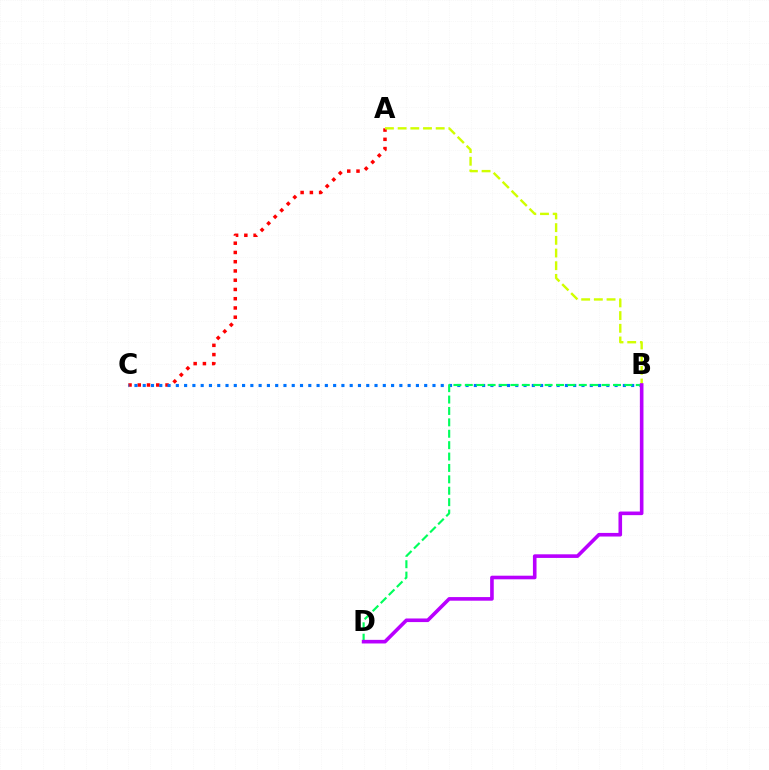{('A', 'C'): [{'color': '#ff0000', 'line_style': 'dotted', 'thickness': 2.51}], ('B', 'C'): [{'color': '#0074ff', 'line_style': 'dotted', 'thickness': 2.25}], ('B', 'D'): [{'color': '#00ff5c', 'line_style': 'dashed', 'thickness': 1.55}, {'color': '#b900ff', 'line_style': 'solid', 'thickness': 2.6}], ('A', 'B'): [{'color': '#d1ff00', 'line_style': 'dashed', 'thickness': 1.72}]}